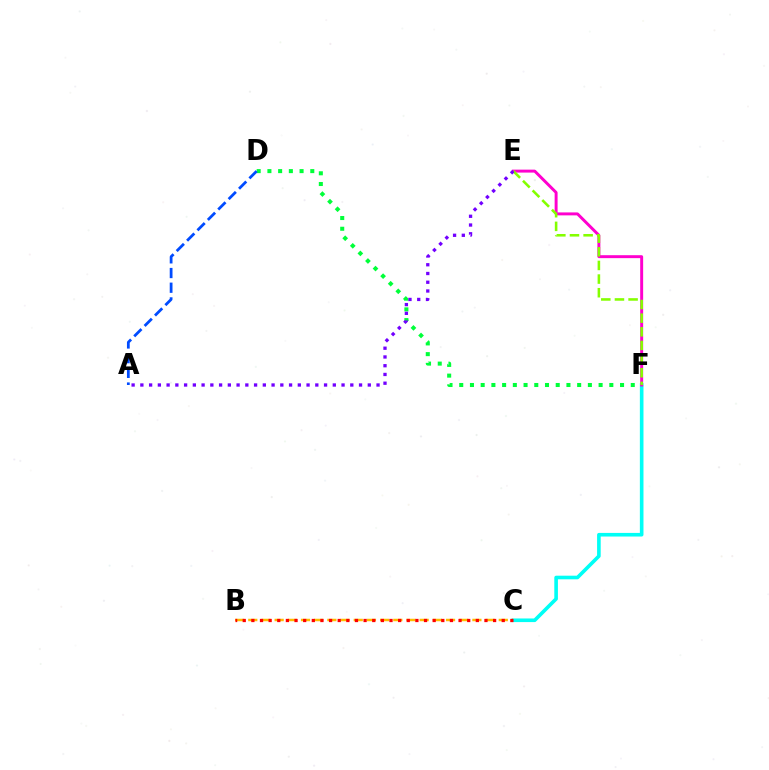{('D', 'F'): [{'color': '#00ff39', 'line_style': 'dotted', 'thickness': 2.91}], ('C', 'F'): [{'color': '#00fff6', 'line_style': 'solid', 'thickness': 2.6}], ('B', 'C'): [{'color': '#ffbd00', 'line_style': 'dashed', 'thickness': 1.79}, {'color': '#ff0000', 'line_style': 'dotted', 'thickness': 2.35}], ('E', 'F'): [{'color': '#ff00cf', 'line_style': 'solid', 'thickness': 2.12}, {'color': '#84ff00', 'line_style': 'dashed', 'thickness': 1.85}], ('A', 'E'): [{'color': '#7200ff', 'line_style': 'dotted', 'thickness': 2.38}], ('A', 'D'): [{'color': '#004bff', 'line_style': 'dashed', 'thickness': 2.0}]}